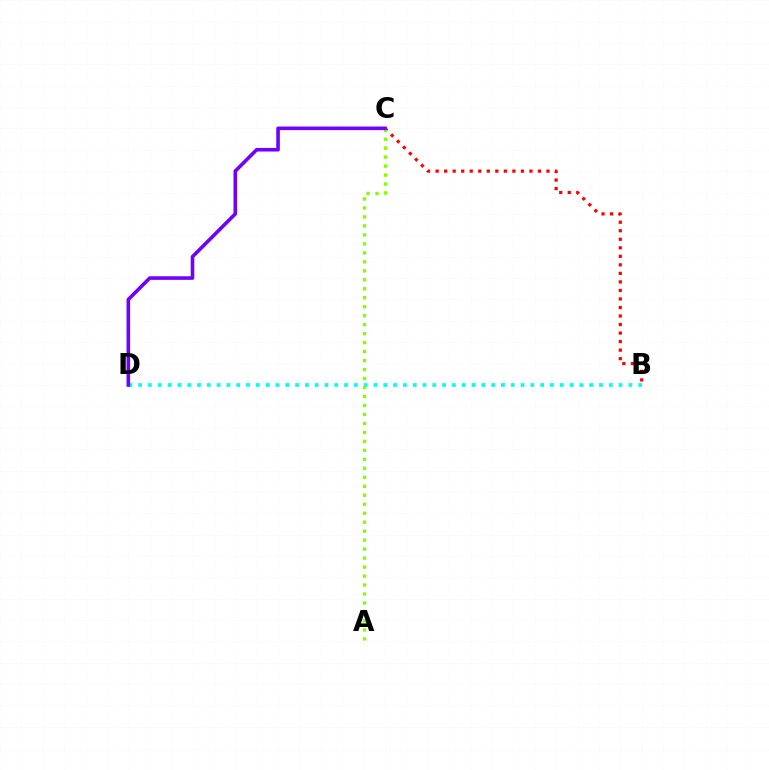{('B', 'D'): [{'color': '#00fff6', 'line_style': 'dotted', 'thickness': 2.66}], ('B', 'C'): [{'color': '#ff0000', 'line_style': 'dotted', 'thickness': 2.32}], ('A', 'C'): [{'color': '#84ff00', 'line_style': 'dotted', 'thickness': 2.44}], ('C', 'D'): [{'color': '#7200ff', 'line_style': 'solid', 'thickness': 2.59}]}